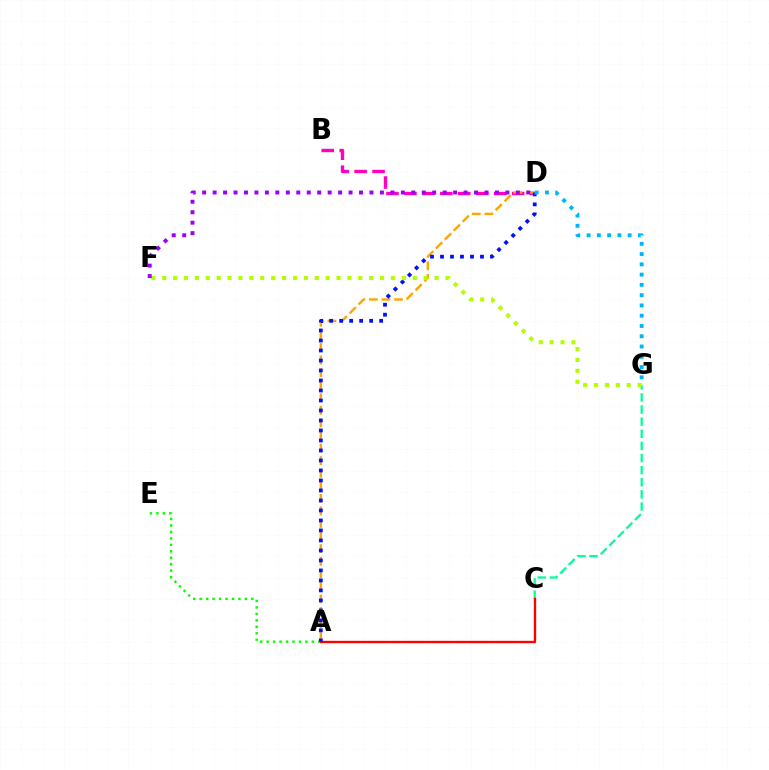{('C', 'G'): [{'color': '#00ff9d', 'line_style': 'dashed', 'thickness': 1.65}], ('B', 'D'): [{'color': '#ff00bd', 'line_style': 'dashed', 'thickness': 2.44}], ('A', 'D'): [{'color': '#ffa500', 'line_style': 'dashed', 'thickness': 1.71}, {'color': '#0010ff', 'line_style': 'dotted', 'thickness': 2.72}], ('A', 'E'): [{'color': '#08ff00', 'line_style': 'dotted', 'thickness': 1.75}], ('A', 'C'): [{'color': '#ff0000', 'line_style': 'solid', 'thickness': 1.7}], ('F', 'G'): [{'color': '#b3ff00', 'line_style': 'dotted', 'thickness': 2.96}], ('D', 'G'): [{'color': '#00b5ff', 'line_style': 'dotted', 'thickness': 2.79}], ('D', 'F'): [{'color': '#9b00ff', 'line_style': 'dotted', 'thickness': 2.84}]}